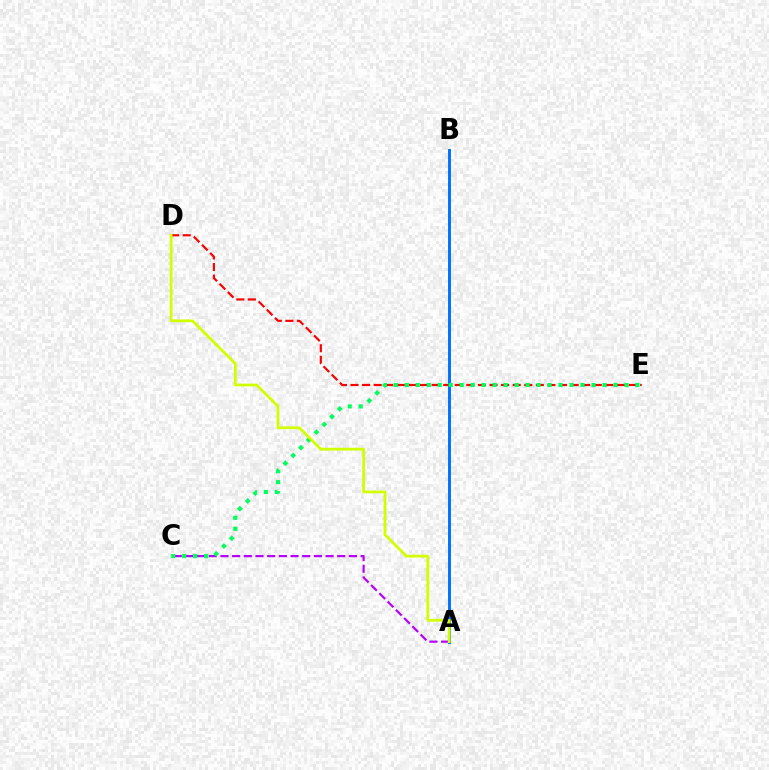{('A', 'C'): [{'color': '#b900ff', 'line_style': 'dashed', 'thickness': 1.59}], ('D', 'E'): [{'color': '#ff0000', 'line_style': 'dashed', 'thickness': 1.57}], ('A', 'B'): [{'color': '#0074ff', 'line_style': 'solid', 'thickness': 2.13}], ('C', 'E'): [{'color': '#00ff5c', 'line_style': 'dotted', 'thickness': 2.98}], ('A', 'D'): [{'color': '#d1ff00', 'line_style': 'solid', 'thickness': 1.98}]}